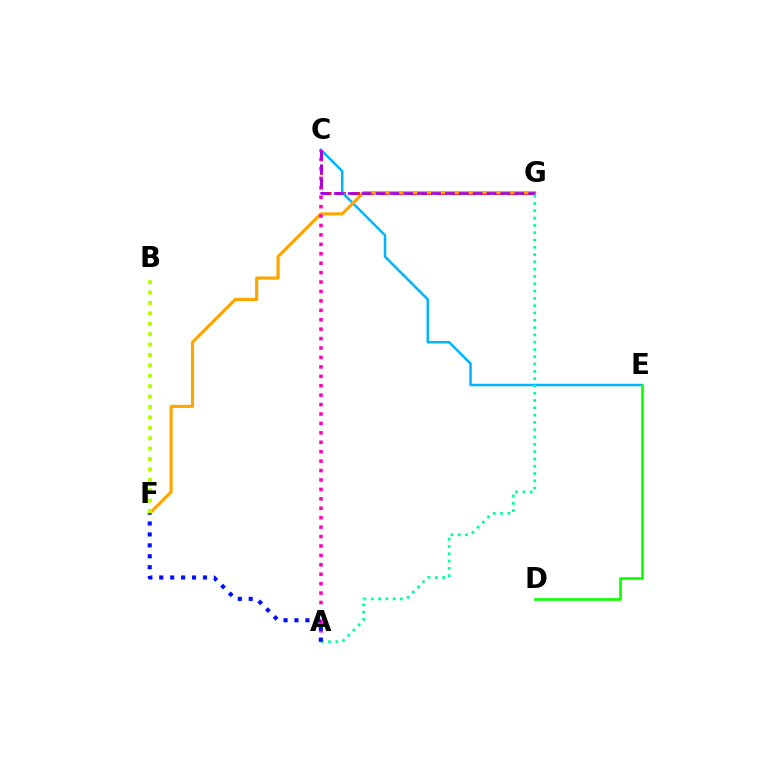{('C', 'G'): [{'color': '#ff0000', 'line_style': 'dashed', 'thickness': 1.95}, {'color': '#9b00ff', 'line_style': 'dashed', 'thickness': 1.89}], ('C', 'E'): [{'color': '#00b5ff', 'line_style': 'solid', 'thickness': 1.81}], ('F', 'G'): [{'color': '#ffa500', 'line_style': 'solid', 'thickness': 2.26}], ('B', 'F'): [{'color': '#b3ff00', 'line_style': 'dotted', 'thickness': 2.83}], ('A', 'C'): [{'color': '#ff00bd', 'line_style': 'dotted', 'thickness': 2.56}], ('A', 'G'): [{'color': '#00ff9d', 'line_style': 'dotted', 'thickness': 1.98}], ('A', 'F'): [{'color': '#0010ff', 'line_style': 'dotted', 'thickness': 2.97}], ('D', 'E'): [{'color': '#08ff00', 'line_style': 'solid', 'thickness': 1.89}]}